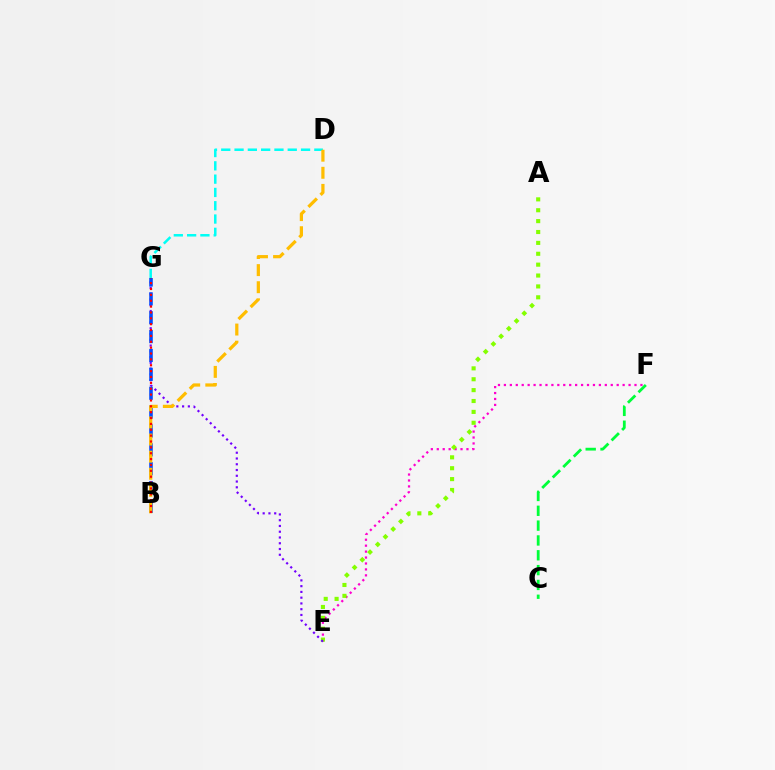{('E', 'F'): [{'color': '#ff00cf', 'line_style': 'dotted', 'thickness': 1.61}], ('A', 'E'): [{'color': '#84ff00', 'line_style': 'dotted', 'thickness': 2.96}], ('D', 'G'): [{'color': '#00fff6', 'line_style': 'dashed', 'thickness': 1.81}], ('E', 'G'): [{'color': '#7200ff', 'line_style': 'dotted', 'thickness': 1.57}], ('B', 'G'): [{'color': '#004bff', 'line_style': 'dashed', 'thickness': 2.56}, {'color': '#ff0000', 'line_style': 'dotted', 'thickness': 1.59}], ('C', 'F'): [{'color': '#00ff39', 'line_style': 'dashed', 'thickness': 2.01}], ('B', 'D'): [{'color': '#ffbd00', 'line_style': 'dashed', 'thickness': 2.32}]}